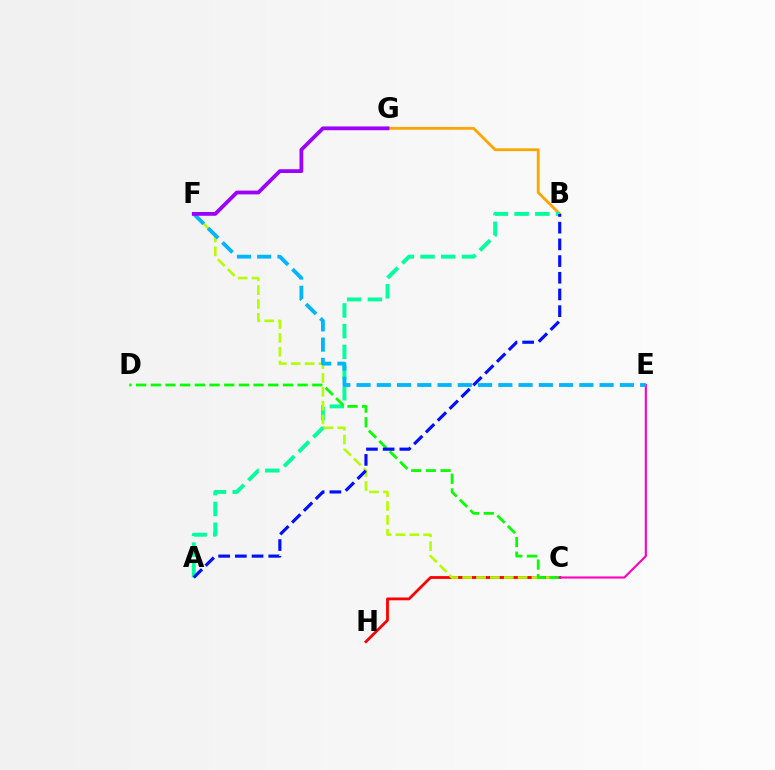{('B', 'G'): [{'color': '#ffa500', 'line_style': 'solid', 'thickness': 2.02}], ('A', 'B'): [{'color': '#00ff9d', 'line_style': 'dashed', 'thickness': 2.81}, {'color': '#0010ff', 'line_style': 'dashed', 'thickness': 2.27}], ('C', 'H'): [{'color': '#ff0000', 'line_style': 'solid', 'thickness': 2.02}], ('C', 'F'): [{'color': '#b3ff00', 'line_style': 'dashed', 'thickness': 1.88}], ('C', 'D'): [{'color': '#08ff00', 'line_style': 'dashed', 'thickness': 1.99}], ('C', 'E'): [{'color': '#ff00bd', 'line_style': 'solid', 'thickness': 1.54}], ('E', 'F'): [{'color': '#00b5ff', 'line_style': 'dashed', 'thickness': 2.75}], ('F', 'G'): [{'color': '#9b00ff', 'line_style': 'solid', 'thickness': 2.72}]}